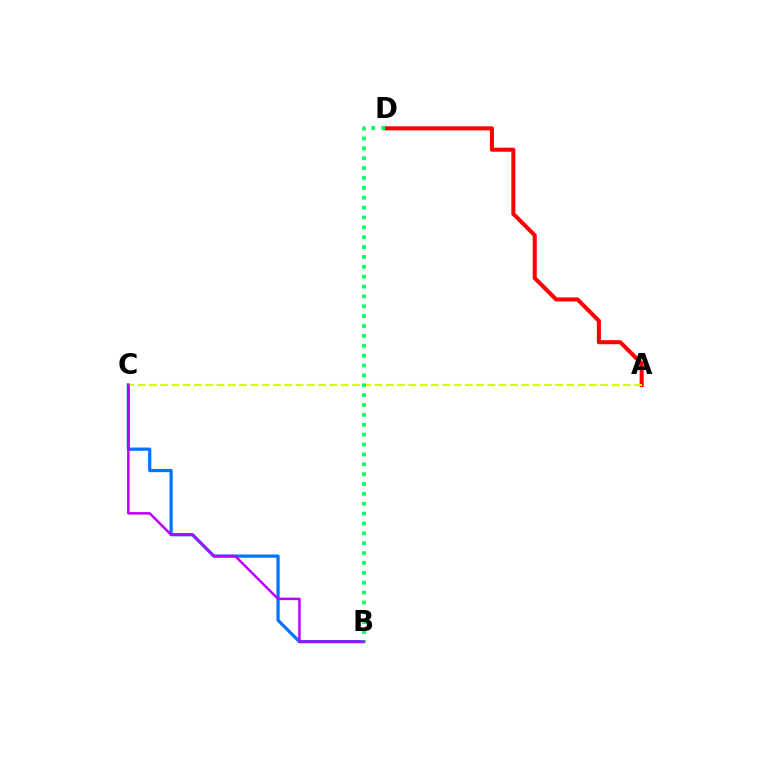{('B', 'C'): [{'color': '#0074ff', 'line_style': 'solid', 'thickness': 2.33}, {'color': '#b900ff', 'line_style': 'solid', 'thickness': 1.79}], ('A', 'D'): [{'color': '#ff0000', 'line_style': 'solid', 'thickness': 2.9}], ('A', 'C'): [{'color': '#d1ff00', 'line_style': 'dashed', 'thickness': 1.53}], ('B', 'D'): [{'color': '#00ff5c', 'line_style': 'dotted', 'thickness': 2.68}]}